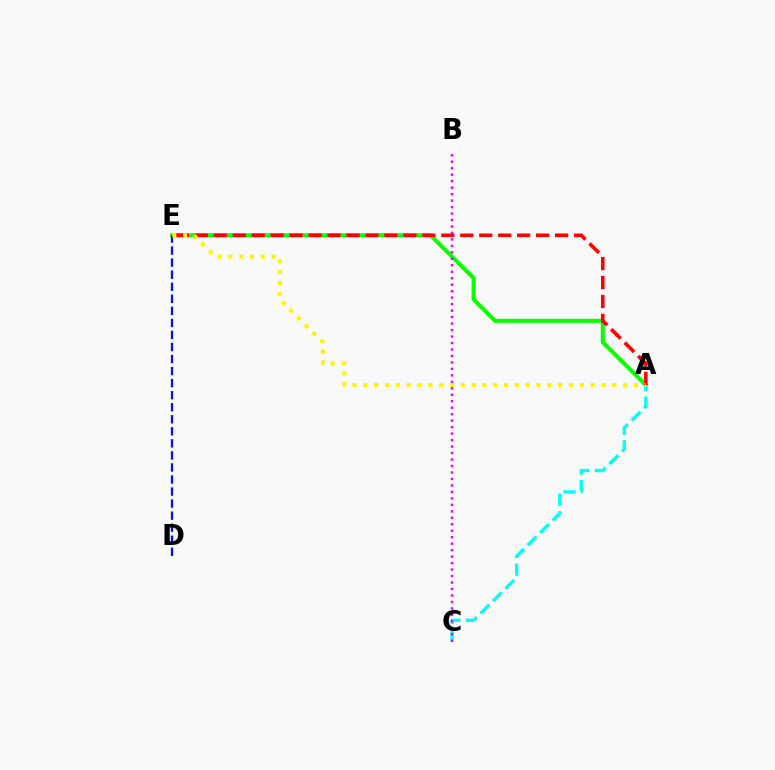{('A', 'E'): [{'color': '#08ff00', 'line_style': 'solid', 'thickness': 2.9}, {'color': '#ff0000', 'line_style': 'dashed', 'thickness': 2.58}, {'color': '#fcf500', 'line_style': 'dotted', 'thickness': 2.94}], ('A', 'C'): [{'color': '#00fff6', 'line_style': 'dashed', 'thickness': 2.39}], ('D', 'E'): [{'color': '#0010ff', 'line_style': 'dashed', 'thickness': 1.64}], ('B', 'C'): [{'color': '#ee00ff', 'line_style': 'dotted', 'thickness': 1.76}]}